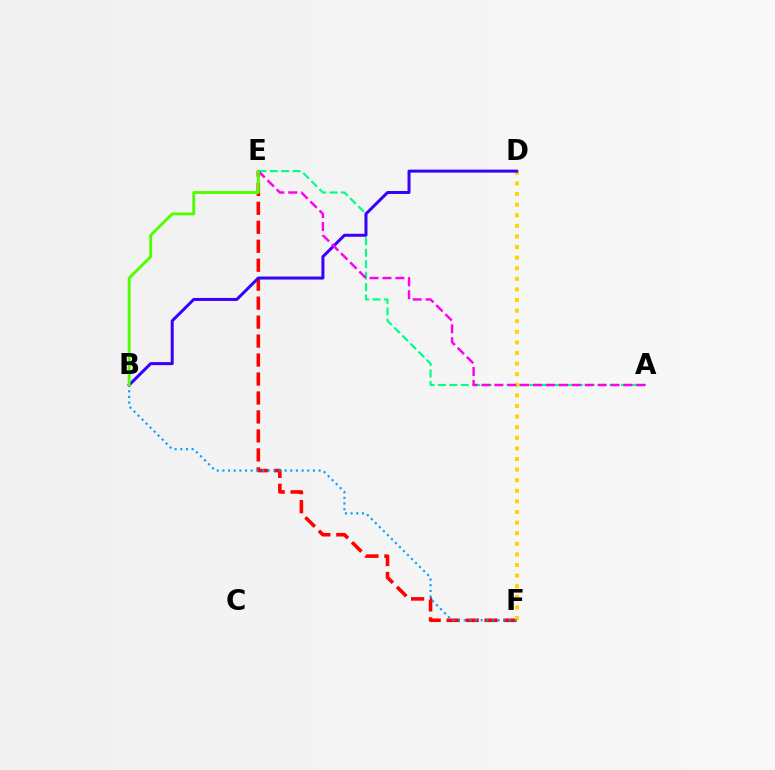{('A', 'E'): [{'color': '#00ff86', 'line_style': 'dashed', 'thickness': 1.55}, {'color': '#ff00ed', 'line_style': 'dashed', 'thickness': 1.75}], ('E', 'F'): [{'color': '#ff0000', 'line_style': 'dashed', 'thickness': 2.58}], ('D', 'F'): [{'color': '#ffd500', 'line_style': 'dotted', 'thickness': 2.88}], ('B', 'F'): [{'color': '#009eff', 'line_style': 'dotted', 'thickness': 1.54}], ('B', 'D'): [{'color': '#3700ff', 'line_style': 'solid', 'thickness': 2.17}], ('B', 'E'): [{'color': '#4fff00', 'line_style': 'solid', 'thickness': 2.08}]}